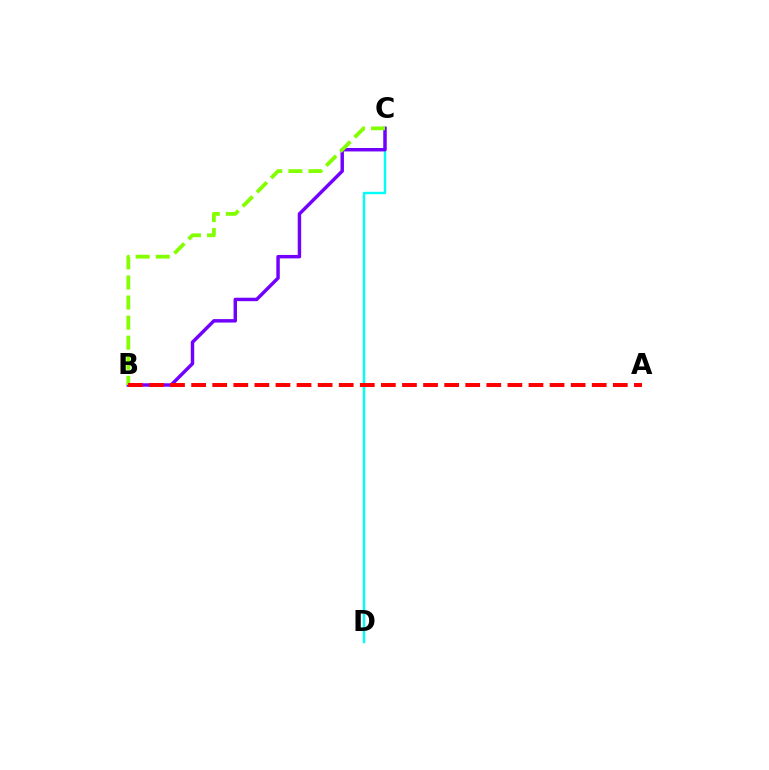{('C', 'D'): [{'color': '#00fff6', 'line_style': 'solid', 'thickness': 1.73}], ('B', 'C'): [{'color': '#7200ff', 'line_style': 'solid', 'thickness': 2.48}, {'color': '#84ff00', 'line_style': 'dashed', 'thickness': 2.73}], ('A', 'B'): [{'color': '#ff0000', 'line_style': 'dashed', 'thickness': 2.86}]}